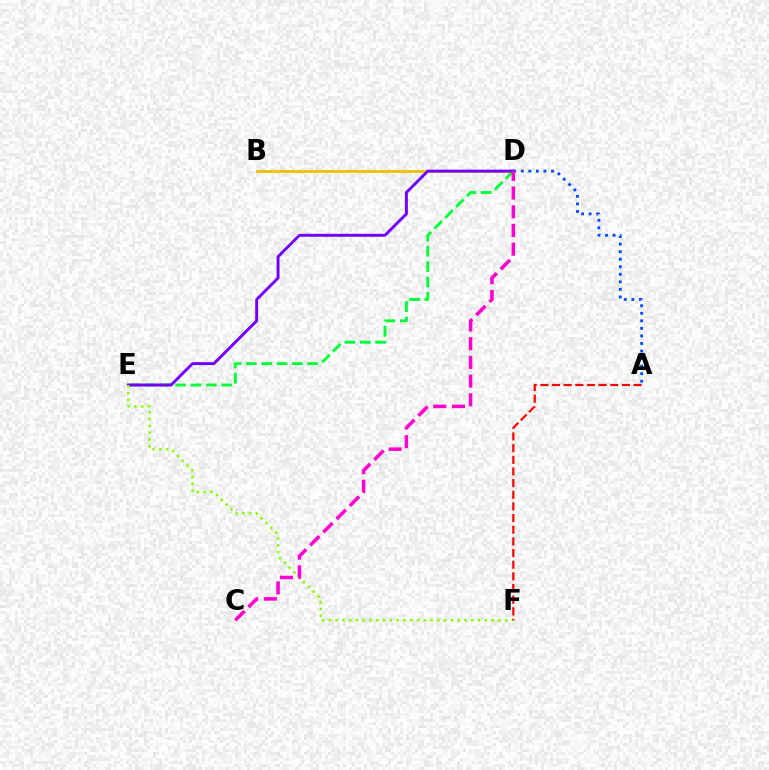{('B', 'D'): [{'color': '#00fff6', 'line_style': 'dotted', 'thickness': 1.6}, {'color': '#ffbd00', 'line_style': 'solid', 'thickness': 2.01}], ('A', 'D'): [{'color': '#004bff', 'line_style': 'dotted', 'thickness': 2.05}], ('D', 'E'): [{'color': '#00ff39', 'line_style': 'dashed', 'thickness': 2.08}, {'color': '#7200ff', 'line_style': 'solid', 'thickness': 2.11}], ('E', 'F'): [{'color': '#84ff00', 'line_style': 'dotted', 'thickness': 1.84}], ('C', 'D'): [{'color': '#ff00cf', 'line_style': 'dashed', 'thickness': 2.54}], ('A', 'F'): [{'color': '#ff0000', 'line_style': 'dashed', 'thickness': 1.58}]}